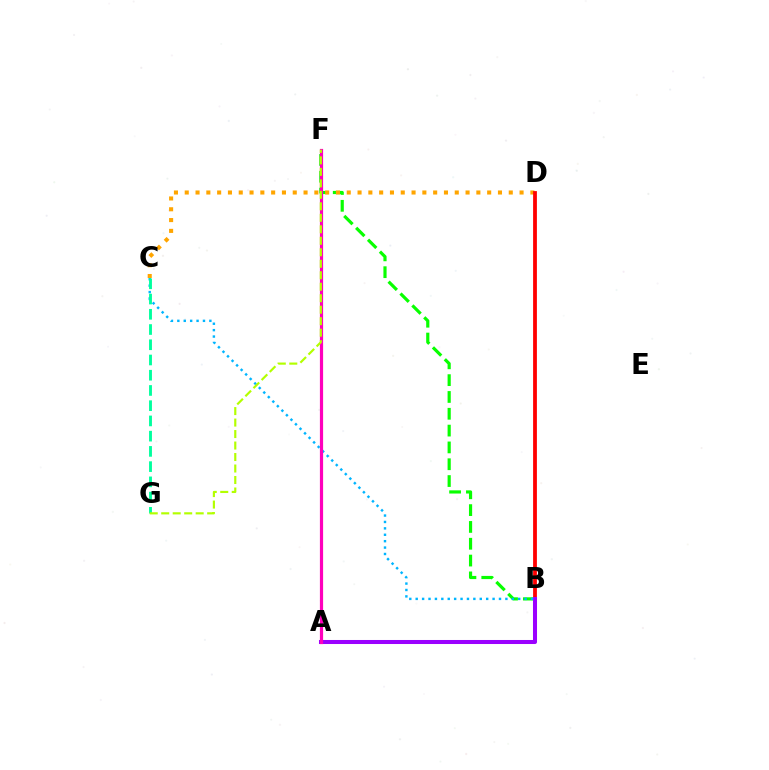{('B', 'F'): [{'color': '#08ff00', 'line_style': 'dashed', 'thickness': 2.28}], ('C', 'D'): [{'color': '#ffa500', 'line_style': 'dotted', 'thickness': 2.93}], ('B', 'D'): [{'color': '#ff0000', 'line_style': 'solid', 'thickness': 2.73}], ('A', 'B'): [{'color': '#0010ff', 'line_style': 'dotted', 'thickness': 2.52}, {'color': '#9b00ff', 'line_style': 'solid', 'thickness': 2.91}], ('B', 'C'): [{'color': '#00b5ff', 'line_style': 'dotted', 'thickness': 1.74}], ('A', 'F'): [{'color': '#ff00bd', 'line_style': 'solid', 'thickness': 2.3}], ('C', 'G'): [{'color': '#00ff9d', 'line_style': 'dashed', 'thickness': 2.07}], ('F', 'G'): [{'color': '#b3ff00', 'line_style': 'dashed', 'thickness': 1.56}]}